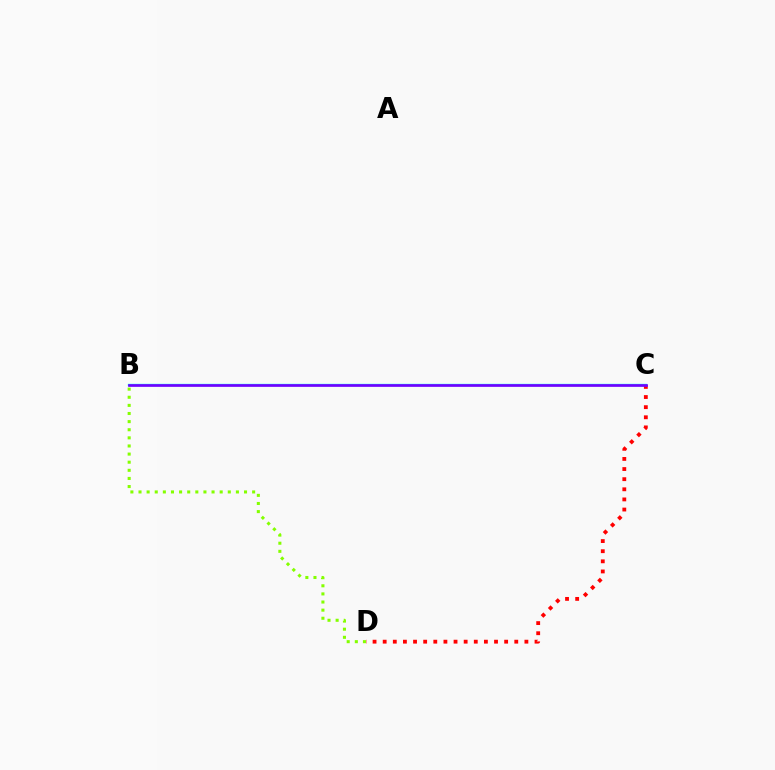{('C', 'D'): [{'color': '#ff0000', 'line_style': 'dotted', 'thickness': 2.75}], ('B', 'C'): [{'color': '#00fff6', 'line_style': 'solid', 'thickness': 1.69}, {'color': '#7200ff', 'line_style': 'solid', 'thickness': 1.93}], ('B', 'D'): [{'color': '#84ff00', 'line_style': 'dotted', 'thickness': 2.21}]}